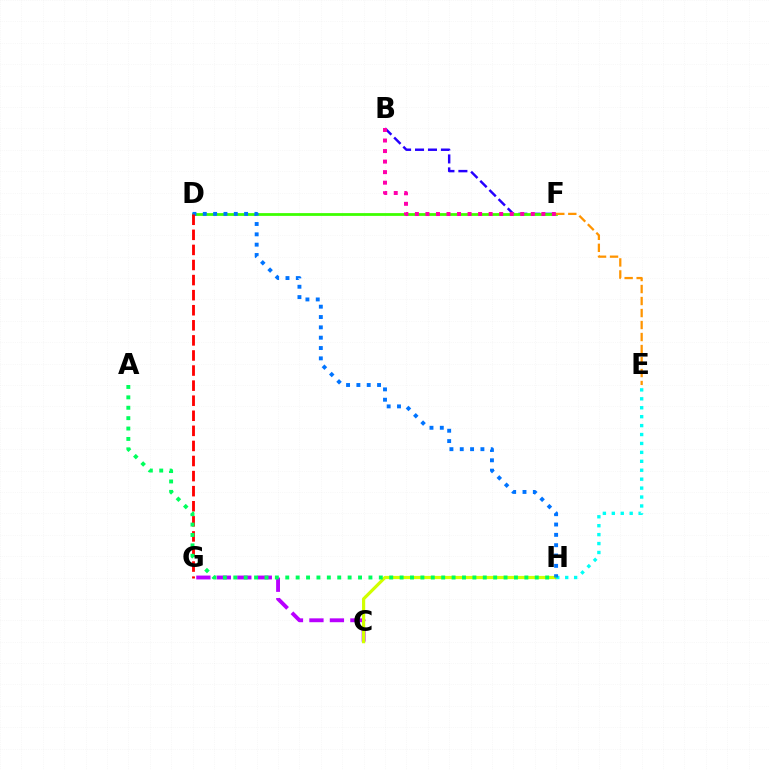{('C', 'G'): [{'color': '#b900ff', 'line_style': 'dashed', 'thickness': 2.78}], ('C', 'H'): [{'color': '#d1ff00', 'line_style': 'solid', 'thickness': 2.29}], ('E', 'H'): [{'color': '#00fff6', 'line_style': 'dotted', 'thickness': 2.43}], ('B', 'F'): [{'color': '#2500ff', 'line_style': 'dashed', 'thickness': 1.76}, {'color': '#ff00ac', 'line_style': 'dotted', 'thickness': 2.86}], ('D', 'F'): [{'color': '#3dff00', 'line_style': 'solid', 'thickness': 1.99}], ('E', 'F'): [{'color': '#ff9400', 'line_style': 'dashed', 'thickness': 1.63}], ('D', 'H'): [{'color': '#0074ff', 'line_style': 'dotted', 'thickness': 2.81}], ('D', 'G'): [{'color': '#ff0000', 'line_style': 'dashed', 'thickness': 2.05}], ('A', 'H'): [{'color': '#00ff5c', 'line_style': 'dotted', 'thickness': 2.82}]}